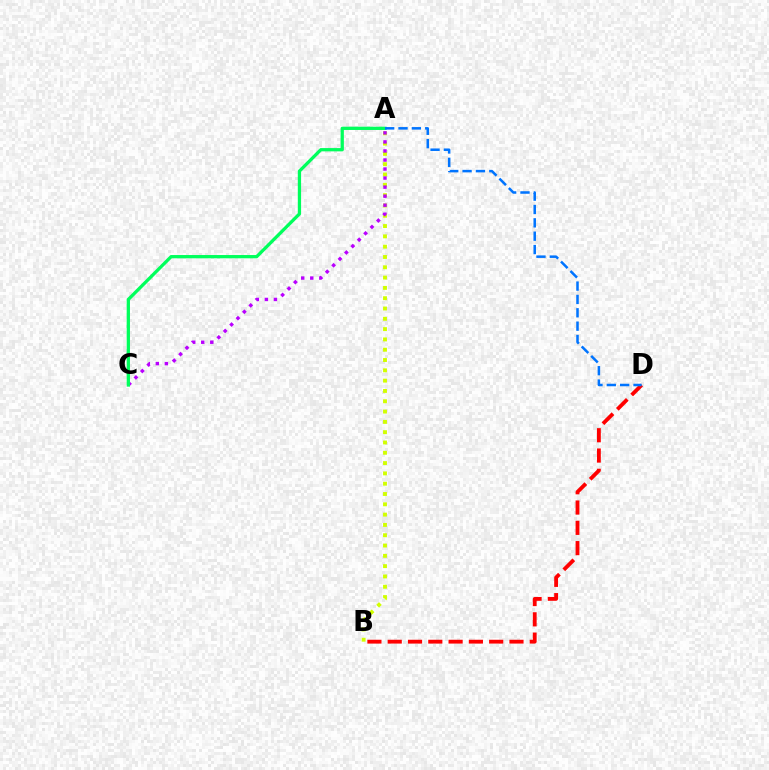{('A', 'B'): [{'color': '#d1ff00', 'line_style': 'dotted', 'thickness': 2.8}], ('B', 'D'): [{'color': '#ff0000', 'line_style': 'dashed', 'thickness': 2.76}], ('A', 'C'): [{'color': '#b900ff', 'line_style': 'dotted', 'thickness': 2.46}, {'color': '#00ff5c', 'line_style': 'solid', 'thickness': 2.36}], ('A', 'D'): [{'color': '#0074ff', 'line_style': 'dashed', 'thickness': 1.81}]}